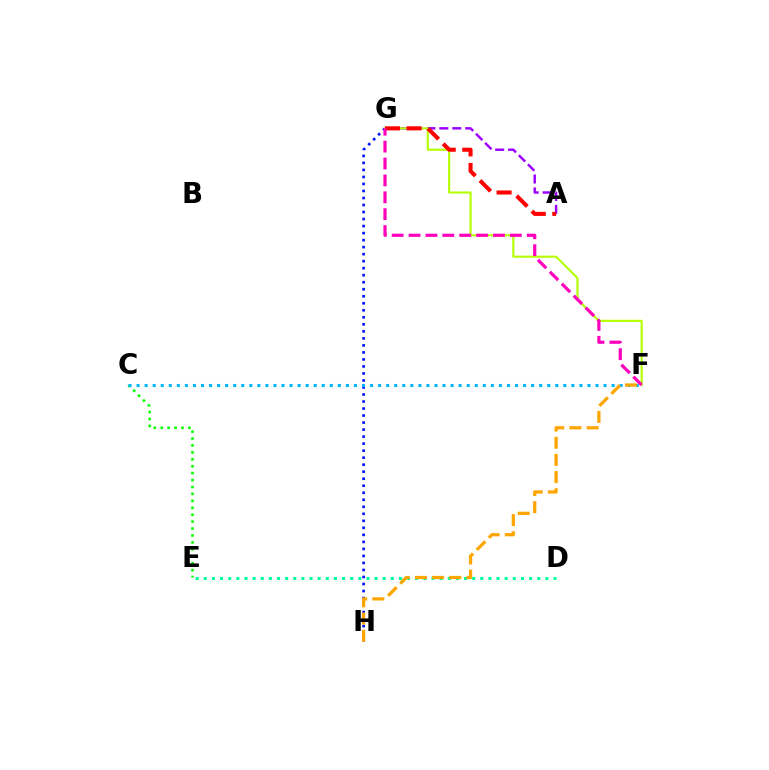{('D', 'E'): [{'color': '#00ff9d', 'line_style': 'dotted', 'thickness': 2.21}], ('G', 'H'): [{'color': '#0010ff', 'line_style': 'dotted', 'thickness': 1.91}], ('A', 'G'): [{'color': '#9b00ff', 'line_style': 'dashed', 'thickness': 1.76}, {'color': '#ff0000', 'line_style': 'dashed', 'thickness': 2.92}], ('F', 'G'): [{'color': '#b3ff00', 'line_style': 'solid', 'thickness': 1.53}, {'color': '#ff00bd', 'line_style': 'dashed', 'thickness': 2.29}], ('C', 'E'): [{'color': '#08ff00', 'line_style': 'dotted', 'thickness': 1.88}], ('C', 'F'): [{'color': '#00b5ff', 'line_style': 'dotted', 'thickness': 2.19}], ('F', 'H'): [{'color': '#ffa500', 'line_style': 'dashed', 'thickness': 2.33}]}